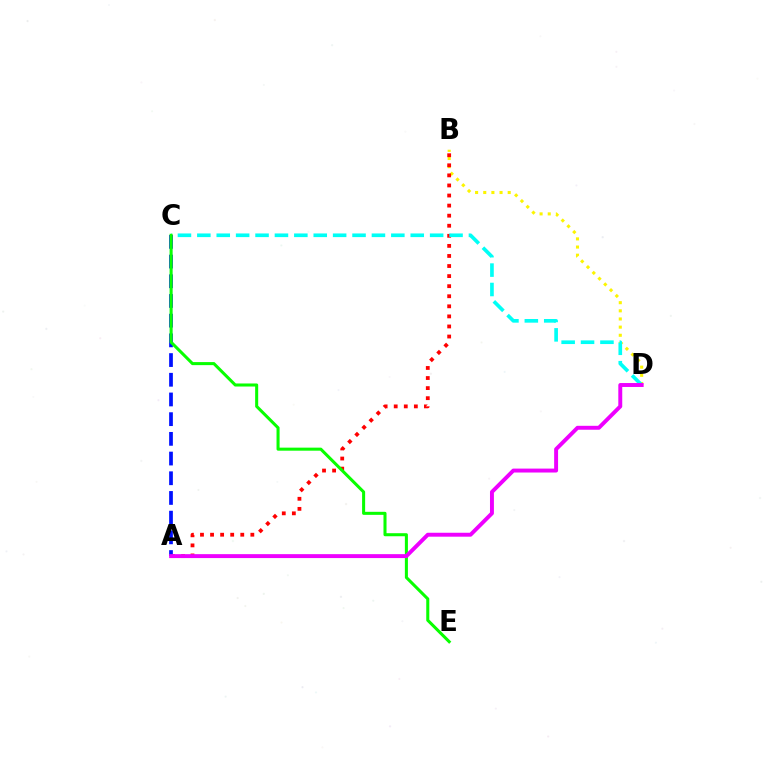{('B', 'D'): [{'color': '#fcf500', 'line_style': 'dotted', 'thickness': 2.21}], ('A', 'B'): [{'color': '#ff0000', 'line_style': 'dotted', 'thickness': 2.74}], ('A', 'C'): [{'color': '#0010ff', 'line_style': 'dashed', 'thickness': 2.68}], ('C', 'D'): [{'color': '#00fff6', 'line_style': 'dashed', 'thickness': 2.64}], ('C', 'E'): [{'color': '#08ff00', 'line_style': 'solid', 'thickness': 2.19}], ('A', 'D'): [{'color': '#ee00ff', 'line_style': 'solid', 'thickness': 2.83}]}